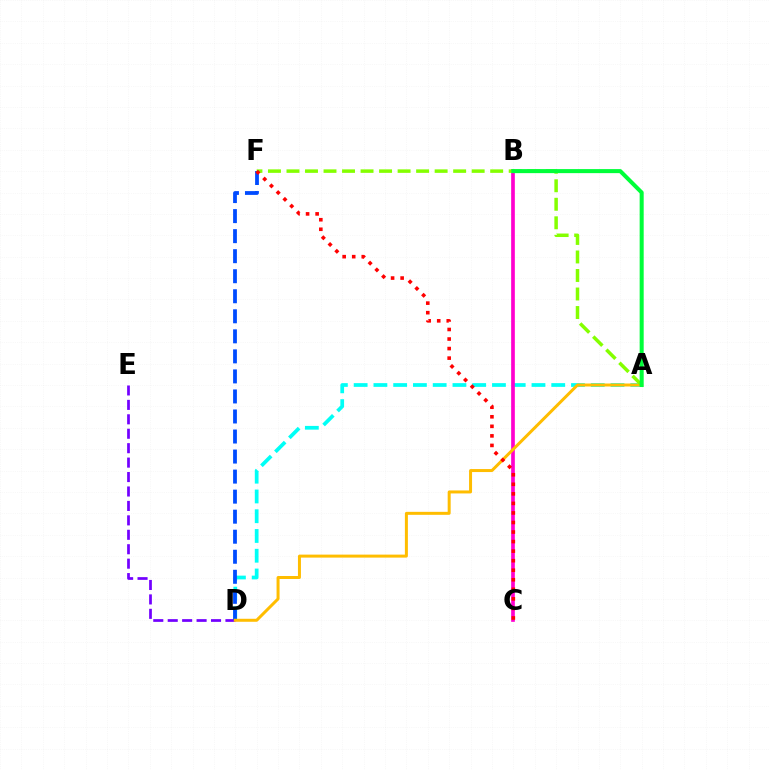{('A', 'D'): [{'color': '#00fff6', 'line_style': 'dashed', 'thickness': 2.68}, {'color': '#ffbd00', 'line_style': 'solid', 'thickness': 2.16}], ('D', 'E'): [{'color': '#7200ff', 'line_style': 'dashed', 'thickness': 1.96}], ('D', 'F'): [{'color': '#004bff', 'line_style': 'dashed', 'thickness': 2.72}], ('B', 'C'): [{'color': '#ff00cf', 'line_style': 'solid', 'thickness': 2.65}], ('A', 'F'): [{'color': '#84ff00', 'line_style': 'dashed', 'thickness': 2.52}], ('C', 'F'): [{'color': '#ff0000', 'line_style': 'dotted', 'thickness': 2.59}], ('A', 'B'): [{'color': '#00ff39', 'line_style': 'solid', 'thickness': 2.91}]}